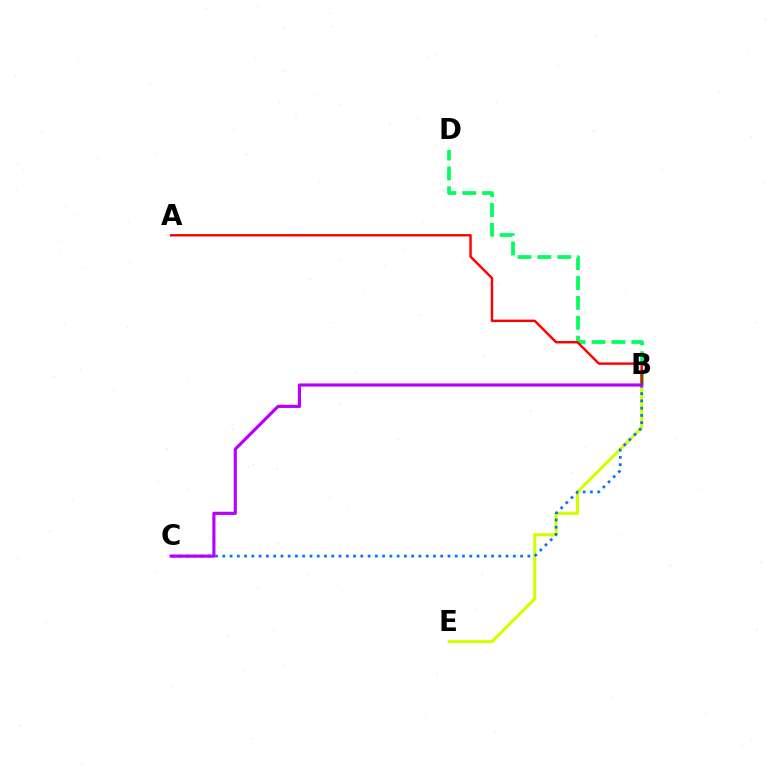{('B', 'E'): [{'color': '#d1ff00', 'line_style': 'solid', 'thickness': 2.23}], ('B', 'D'): [{'color': '#00ff5c', 'line_style': 'dashed', 'thickness': 2.7}], ('B', 'C'): [{'color': '#0074ff', 'line_style': 'dotted', 'thickness': 1.97}, {'color': '#b900ff', 'line_style': 'solid', 'thickness': 2.27}], ('A', 'B'): [{'color': '#ff0000', 'line_style': 'solid', 'thickness': 1.75}]}